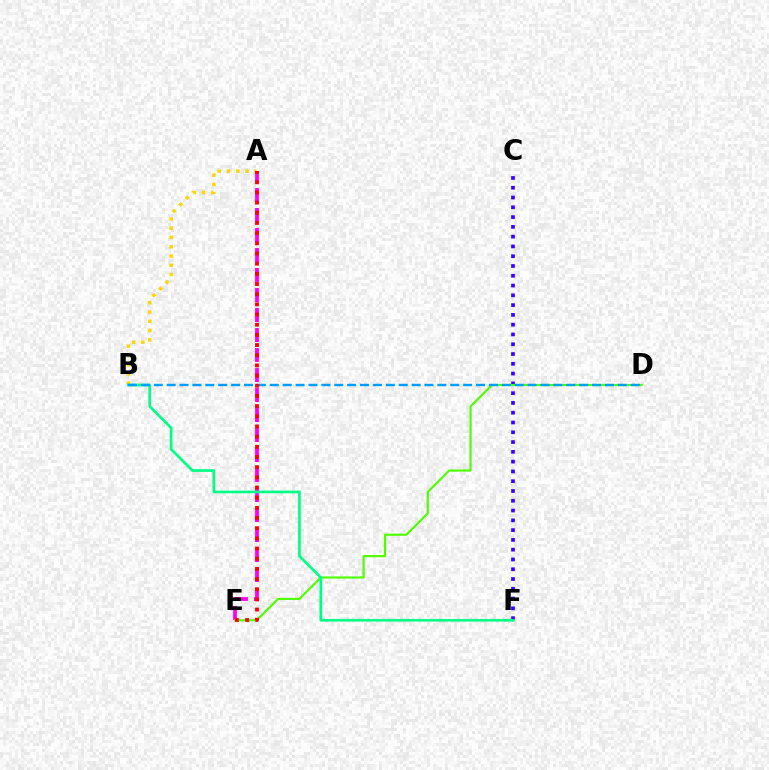{('C', 'F'): [{'color': '#3700ff', 'line_style': 'dotted', 'thickness': 2.66}], ('A', 'B'): [{'color': '#ffd500', 'line_style': 'dotted', 'thickness': 2.52}], ('A', 'E'): [{'color': '#ff00ed', 'line_style': 'dashed', 'thickness': 2.72}, {'color': '#ff0000', 'line_style': 'dotted', 'thickness': 2.76}], ('D', 'E'): [{'color': '#4fff00', 'line_style': 'solid', 'thickness': 1.56}], ('B', 'F'): [{'color': '#00ff86', 'line_style': 'solid', 'thickness': 1.94}], ('B', 'D'): [{'color': '#009eff', 'line_style': 'dashed', 'thickness': 1.75}]}